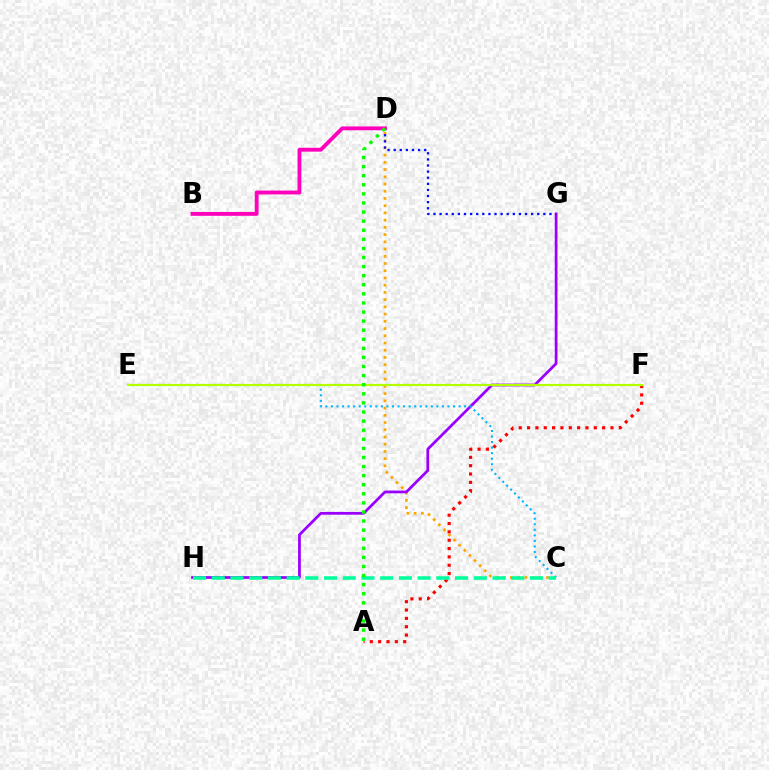{('A', 'F'): [{'color': '#ff0000', 'line_style': 'dotted', 'thickness': 2.27}], ('C', 'D'): [{'color': '#ffa500', 'line_style': 'dotted', 'thickness': 1.96}], ('G', 'H'): [{'color': '#9b00ff', 'line_style': 'solid', 'thickness': 1.98}], ('C', 'E'): [{'color': '#00b5ff', 'line_style': 'dotted', 'thickness': 1.51}], ('D', 'G'): [{'color': '#0010ff', 'line_style': 'dotted', 'thickness': 1.66}], ('E', 'F'): [{'color': '#b3ff00', 'line_style': 'solid', 'thickness': 1.57}], ('C', 'H'): [{'color': '#00ff9d', 'line_style': 'dashed', 'thickness': 2.54}], ('B', 'D'): [{'color': '#ff00bd', 'line_style': 'solid', 'thickness': 2.77}], ('A', 'D'): [{'color': '#08ff00', 'line_style': 'dotted', 'thickness': 2.47}]}